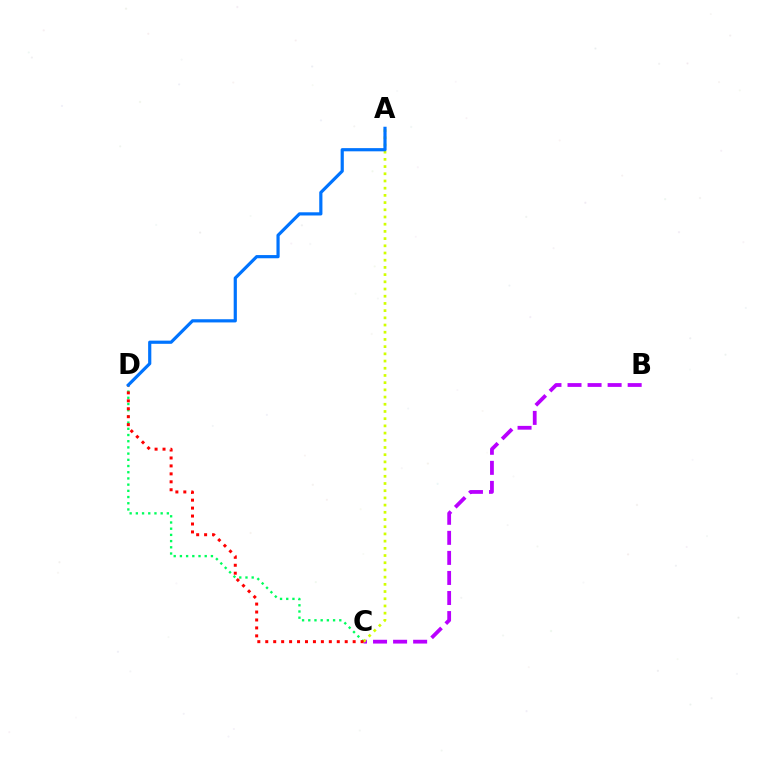{('C', 'D'): [{'color': '#00ff5c', 'line_style': 'dotted', 'thickness': 1.69}, {'color': '#ff0000', 'line_style': 'dotted', 'thickness': 2.16}], ('B', 'C'): [{'color': '#b900ff', 'line_style': 'dashed', 'thickness': 2.72}], ('A', 'C'): [{'color': '#d1ff00', 'line_style': 'dotted', 'thickness': 1.96}], ('A', 'D'): [{'color': '#0074ff', 'line_style': 'solid', 'thickness': 2.3}]}